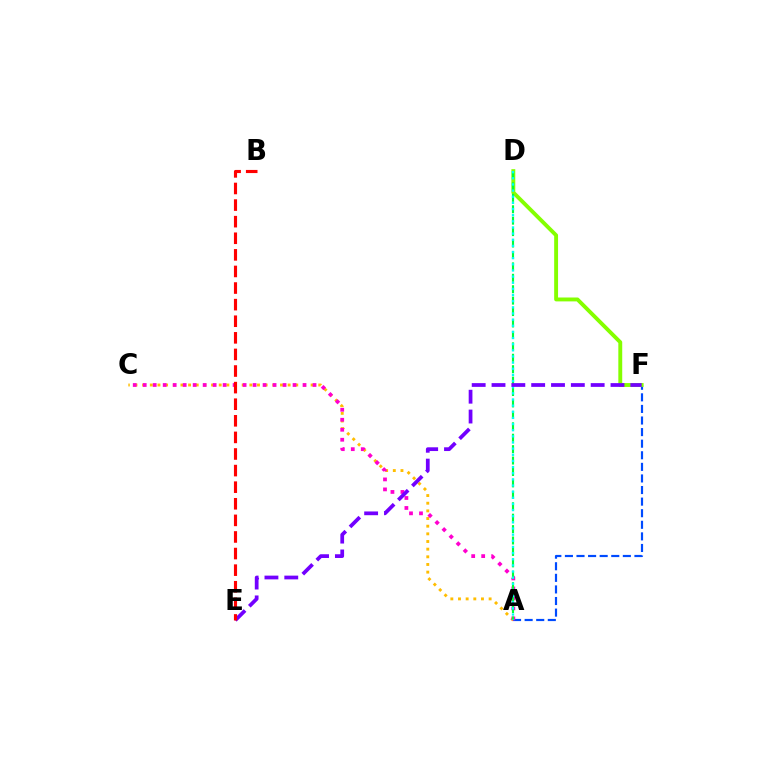{('A', 'F'): [{'color': '#004bff', 'line_style': 'dashed', 'thickness': 1.57}], ('D', 'F'): [{'color': '#84ff00', 'line_style': 'solid', 'thickness': 2.8}], ('A', 'C'): [{'color': '#ffbd00', 'line_style': 'dotted', 'thickness': 2.08}, {'color': '#ff00cf', 'line_style': 'dotted', 'thickness': 2.71}], ('A', 'D'): [{'color': '#00ff39', 'line_style': 'dashed', 'thickness': 1.55}, {'color': '#00fff6', 'line_style': 'dotted', 'thickness': 1.67}], ('E', 'F'): [{'color': '#7200ff', 'line_style': 'dashed', 'thickness': 2.69}], ('B', 'E'): [{'color': '#ff0000', 'line_style': 'dashed', 'thickness': 2.25}]}